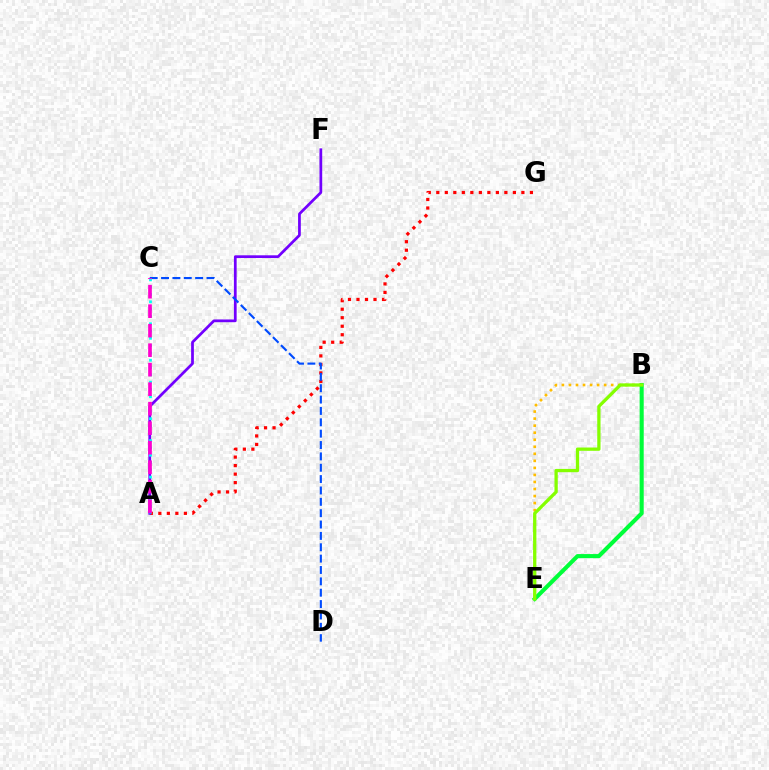{('B', 'E'): [{'color': '#ffbd00', 'line_style': 'dotted', 'thickness': 1.91}, {'color': '#00ff39', 'line_style': 'solid', 'thickness': 2.94}, {'color': '#84ff00', 'line_style': 'solid', 'thickness': 2.36}], ('A', 'G'): [{'color': '#ff0000', 'line_style': 'dotted', 'thickness': 2.31}], ('A', 'F'): [{'color': '#7200ff', 'line_style': 'solid', 'thickness': 1.97}], ('C', 'D'): [{'color': '#004bff', 'line_style': 'dashed', 'thickness': 1.54}], ('A', 'C'): [{'color': '#00fff6', 'line_style': 'dotted', 'thickness': 1.98}, {'color': '#ff00cf', 'line_style': 'dashed', 'thickness': 2.65}]}